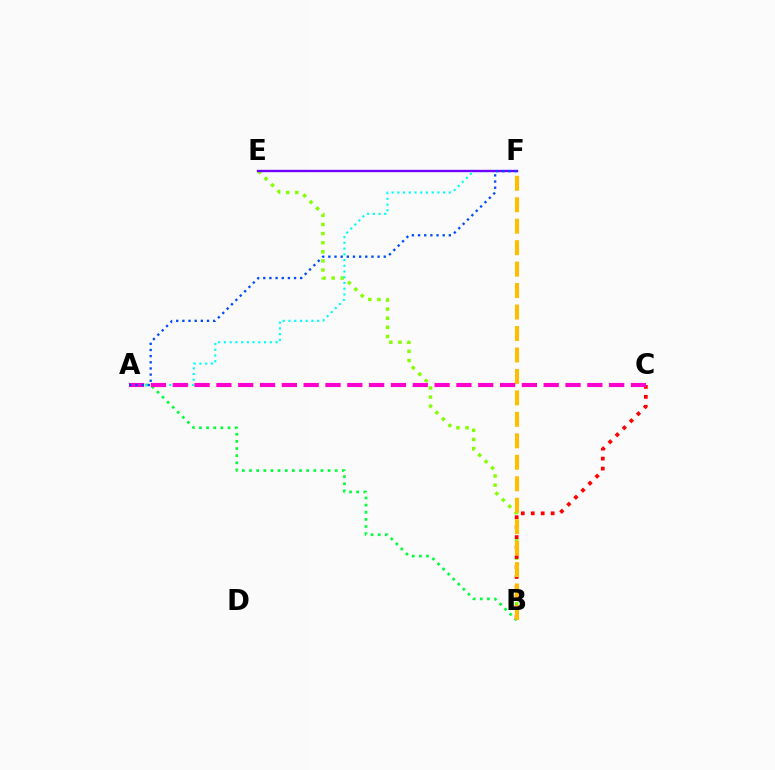{('B', 'E'): [{'color': '#84ff00', 'line_style': 'dotted', 'thickness': 2.48}], ('A', 'B'): [{'color': '#00ff39', 'line_style': 'dotted', 'thickness': 1.94}], ('B', 'C'): [{'color': '#ff0000', 'line_style': 'dotted', 'thickness': 2.71}], ('B', 'F'): [{'color': '#ffbd00', 'line_style': 'dashed', 'thickness': 2.92}], ('A', 'F'): [{'color': '#00fff6', 'line_style': 'dotted', 'thickness': 1.56}, {'color': '#004bff', 'line_style': 'dotted', 'thickness': 1.67}], ('E', 'F'): [{'color': '#7200ff', 'line_style': 'solid', 'thickness': 1.7}], ('A', 'C'): [{'color': '#ff00cf', 'line_style': 'dashed', 'thickness': 2.96}]}